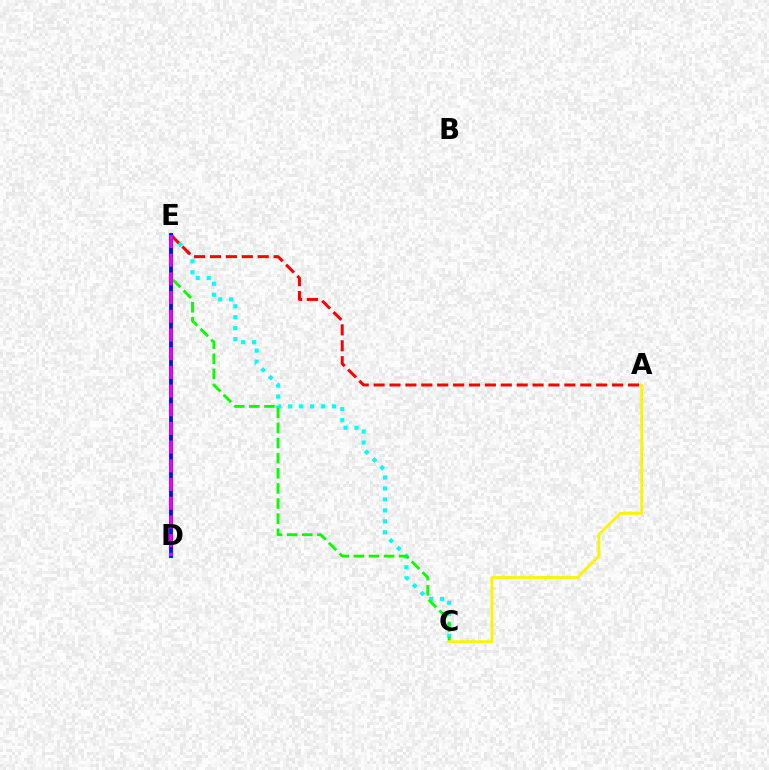{('C', 'E'): [{'color': '#00fff6', 'line_style': 'dotted', 'thickness': 2.98}, {'color': '#08ff00', 'line_style': 'dashed', 'thickness': 2.05}], ('A', 'E'): [{'color': '#ff0000', 'line_style': 'dashed', 'thickness': 2.16}], ('D', 'E'): [{'color': '#0010ff', 'line_style': 'solid', 'thickness': 2.78}, {'color': '#ee00ff', 'line_style': 'dashed', 'thickness': 2.54}], ('A', 'C'): [{'color': '#fcf500', 'line_style': 'solid', 'thickness': 2.02}]}